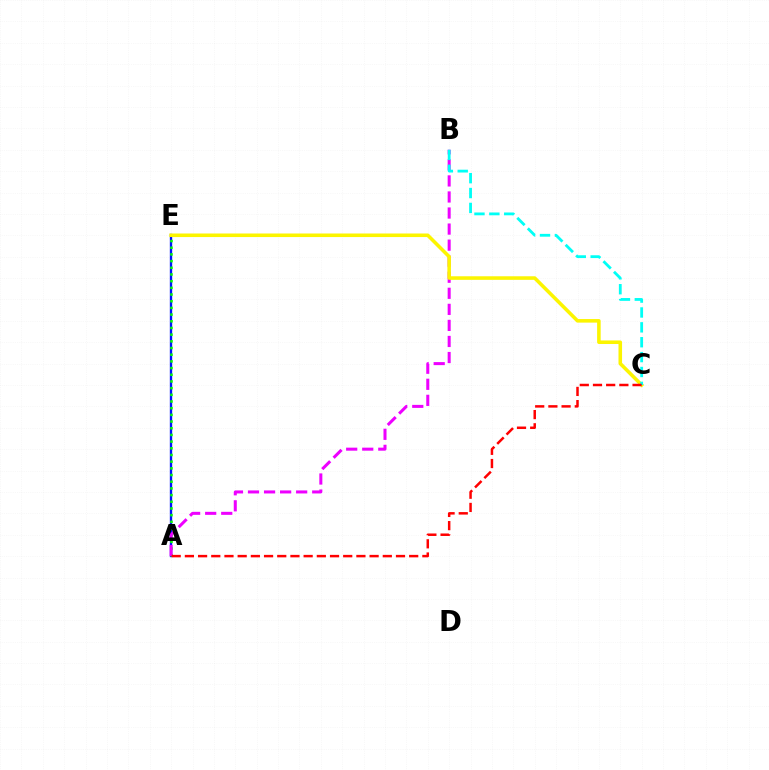{('A', 'E'): [{'color': '#0010ff', 'line_style': 'solid', 'thickness': 1.69}, {'color': '#08ff00', 'line_style': 'dotted', 'thickness': 1.82}], ('A', 'B'): [{'color': '#ee00ff', 'line_style': 'dashed', 'thickness': 2.18}], ('C', 'E'): [{'color': '#fcf500', 'line_style': 'solid', 'thickness': 2.56}], ('B', 'C'): [{'color': '#00fff6', 'line_style': 'dashed', 'thickness': 2.02}], ('A', 'C'): [{'color': '#ff0000', 'line_style': 'dashed', 'thickness': 1.79}]}